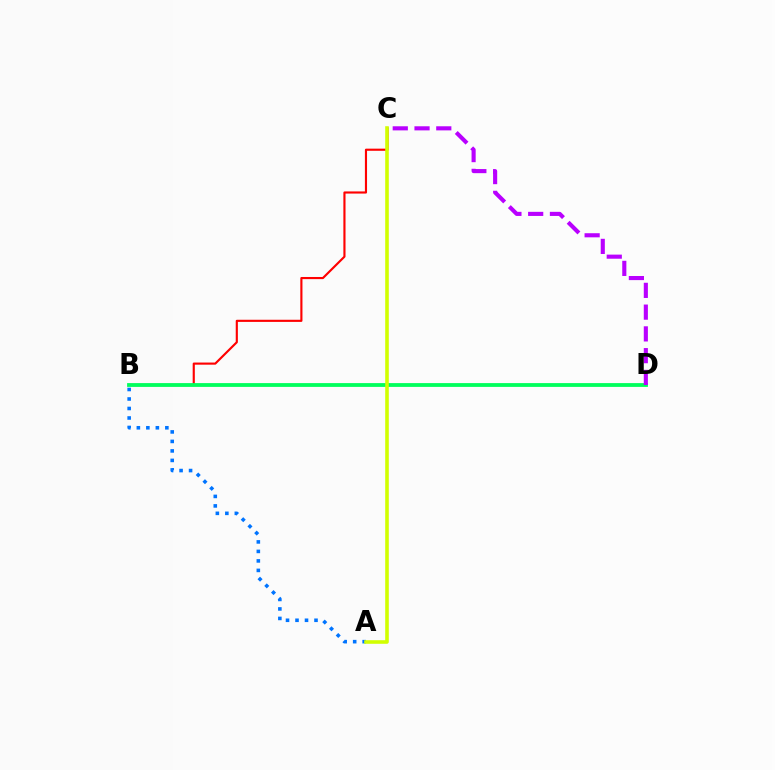{('A', 'B'): [{'color': '#0074ff', 'line_style': 'dotted', 'thickness': 2.58}], ('B', 'C'): [{'color': '#ff0000', 'line_style': 'solid', 'thickness': 1.54}], ('B', 'D'): [{'color': '#00ff5c', 'line_style': 'solid', 'thickness': 2.73}], ('A', 'C'): [{'color': '#d1ff00', 'line_style': 'solid', 'thickness': 2.58}], ('C', 'D'): [{'color': '#b900ff', 'line_style': 'dashed', 'thickness': 2.96}]}